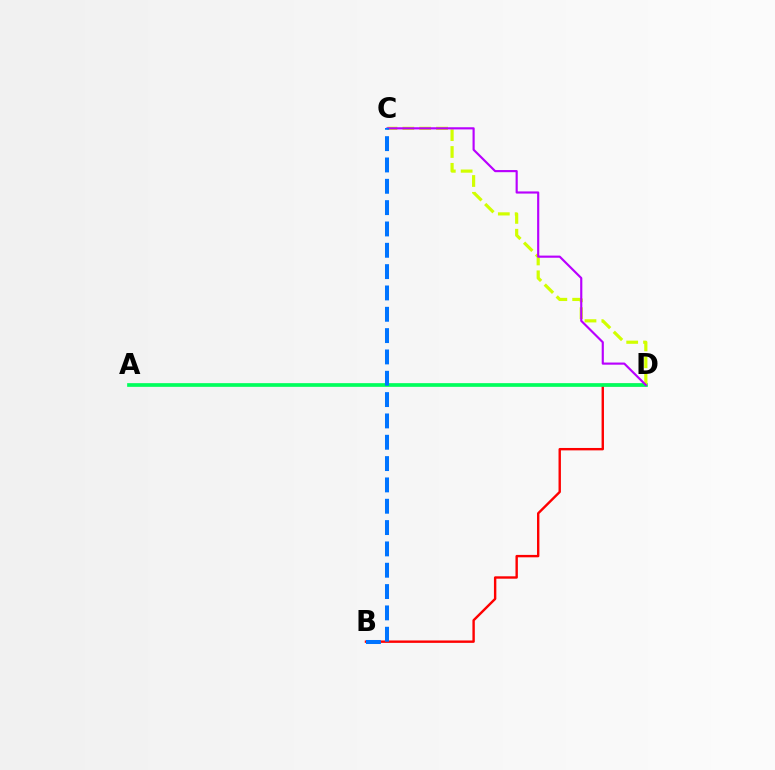{('B', 'D'): [{'color': '#ff0000', 'line_style': 'solid', 'thickness': 1.73}], ('A', 'D'): [{'color': '#00ff5c', 'line_style': 'solid', 'thickness': 2.66}], ('C', 'D'): [{'color': '#d1ff00', 'line_style': 'dashed', 'thickness': 2.29}, {'color': '#b900ff', 'line_style': 'solid', 'thickness': 1.55}], ('B', 'C'): [{'color': '#0074ff', 'line_style': 'dashed', 'thickness': 2.9}]}